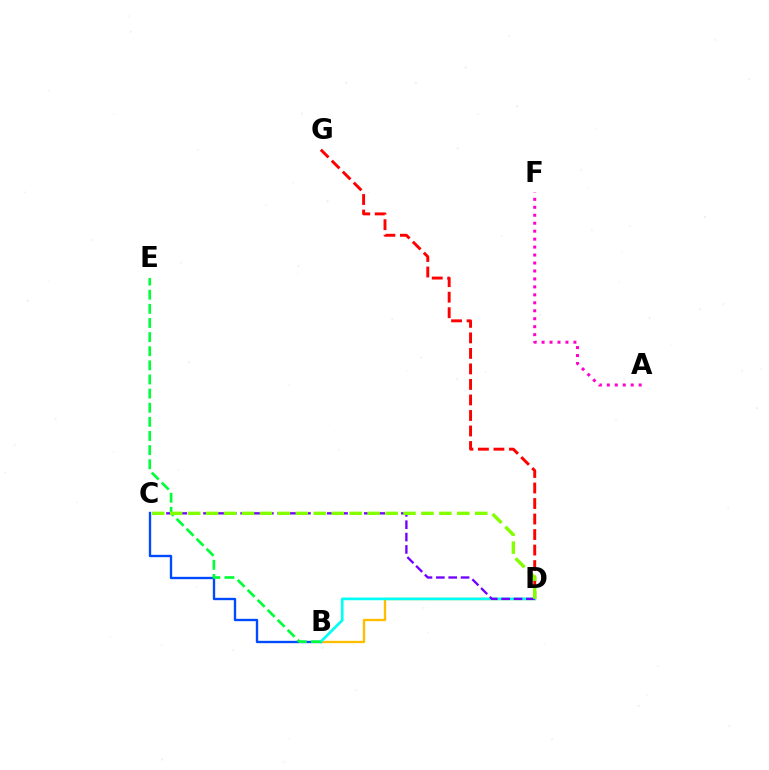{('B', 'D'): [{'color': '#ffbd00', 'line_style': 'solid', 'thickness': 1.7}, {'color': '#00fff6', 'line_style': 'solid', 'thickness': 1.93}], ('B', 'C'): [{'color': '#004bff', 'line_style': 'solid', 'thickness': 1.7}], ('D', 'G'): [{'color': '#ff0000', 'line_style': 'dashed', 'thickness': 2.11}], ('B', 'E'): [{'color': '#00ff39', 'line_style': 'dashed', 'thickness': 1.92}], ('C', 'D'): [{'color': '#7200ff', 'line_style': 'dashed', 'thickness': 1.68}, {'color': '#84ff00', 'line_style': 'dashed', 'thickness': 2.44}], ('A', 'F'): [{'color': '#ff00cf', 'line_style': 'dotted', 'thickness': 2.16}]}